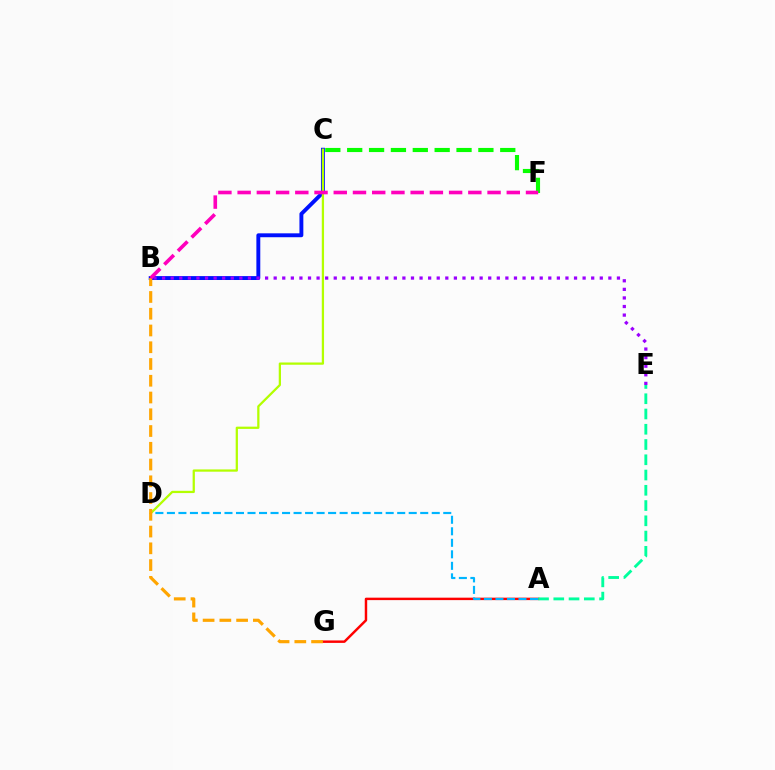{('C', 'F'): [{'color': '#08ff00', 'line_style': 'dashed', 'thickness': 2.97}], ('A', 'G'): [{'color': '#ff0000', 'line_style': 'solid', 'thickness': 1.77}], ('B', 'C'): [{'color': '#0010ff', 'line_style': 'solid', 'thickness': 2.81}], ('A', 'D'): [{'color': '#00b5ff', 'line_style': 'dashed', 'thickness': 1.56}], ('C', 'D'): [{'color': '#b3ff00', 'line_style': 'solid', 'thickness': 1.63}], ('A', 'E'): [{'color': '#00ff9d', 'line_style': 'dashed', 'thickness': 2.07}], ('B', 'G'): [{'color': '#ffa500', 'line_style': 'dashed', 'thickness': 2.28}], ('B', 'E'): [{'color': '#9b00ff', 'line_style': 'dotted', 'thickness': 2.33}], ('B', 'F'): [{'color': '#ff00bd', 'line_style': 'dashed', 'thickness': 2.61}]}